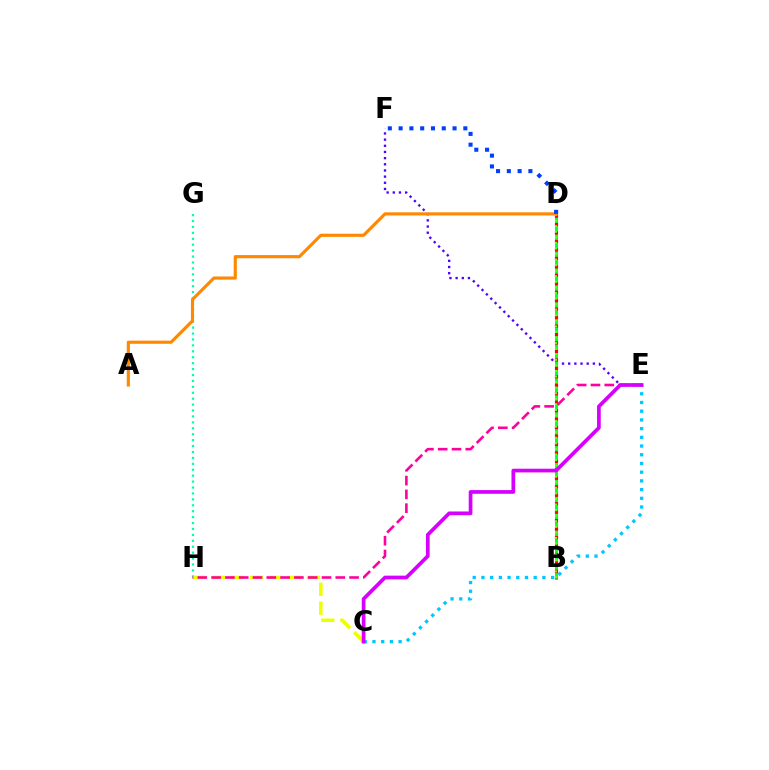{('G', 'H'): [{'color': '#00ffaf', 'line_style': 'dotted', 'thickness': 1.61}], ('C', 'H'): [{'color': '#eeff00', 'line_style': 'dashed', 'thickness': 2.58}], ('E', 'F'): [{'color': '#4f00ff', 'line_style': 'dotted', 'thickness': 1.68}], ('B', 'D'): [{'color': '#00ff27', 'line_style': 'solid', 'thickness': 2.1}, {'color': '#ff0000', 'line_style': 'dotted', 'thickness': 2.3}, {'color': '#66ff00', 'line_style': 'dotted', 'thickness': 1.51}], ('C', 'E'): [{'color': '#00c7ff', 'line_style': 'dotted', 'thickness': 2.37}, {'color': '#d600ff', 'line_style': 'solid', 'thickness': 2.67}], ('E', 'H'): [{'color': '#ff00a0', 'line_style': 'dashed', 'thickness': 1.87}], ('A', 'D'): [{'color': '#ff8800', 'line_style': 'solid', 'thickness': 2.26}], ('D', 'F'): [{'color': '#003fff', 'line_style': 'dotted', 'thickness': 2.93}]}